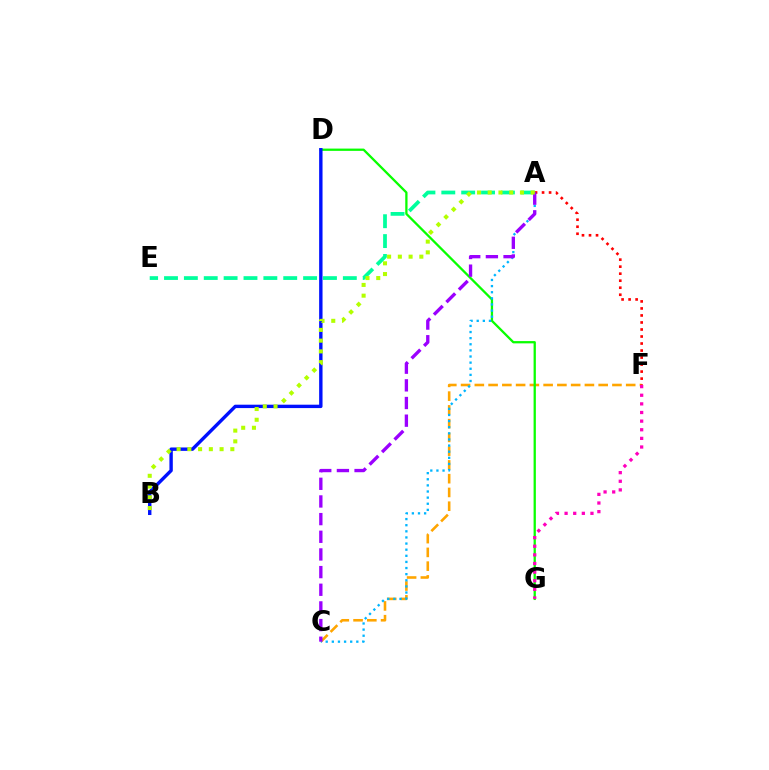{('A', 'E'): [{'color': '#00ff9d', 'line_style': 'dashed', 'thickness': 2.7}], ('C', 'F'): [{'color': '#ffa500', 'line_style': 'dashed', 'thickness': 1.87}], ('A', 'F'): [{'color': '#ff0000', 'line_style': 'dotted', 'thickness': 1.91}], ('D', 'G'): [{'color': '#08ff00', 'line_style': 'solid', 'thickness': 1.64}], ('A', 'C'): [{'color': '#00b5ff', 'line_style': 'dotted', 'thickness': 1.66}, {'color': '#9b00ff', 'line_style': 'dashed', 'thickness': 2.4}], ('B', 'D'): [{'color': '#0010ff', 'line_style': 'solid', 'thickness': 2.44}], ('F', 'G'): [{'color': '#ff00bd', 'line_style': 'dotted', 'thickness': 2.34}], ('A', 'B'): [{'color': '#b3ff00', 'line_style': 'dotted', 'thickness': 2.92}]}